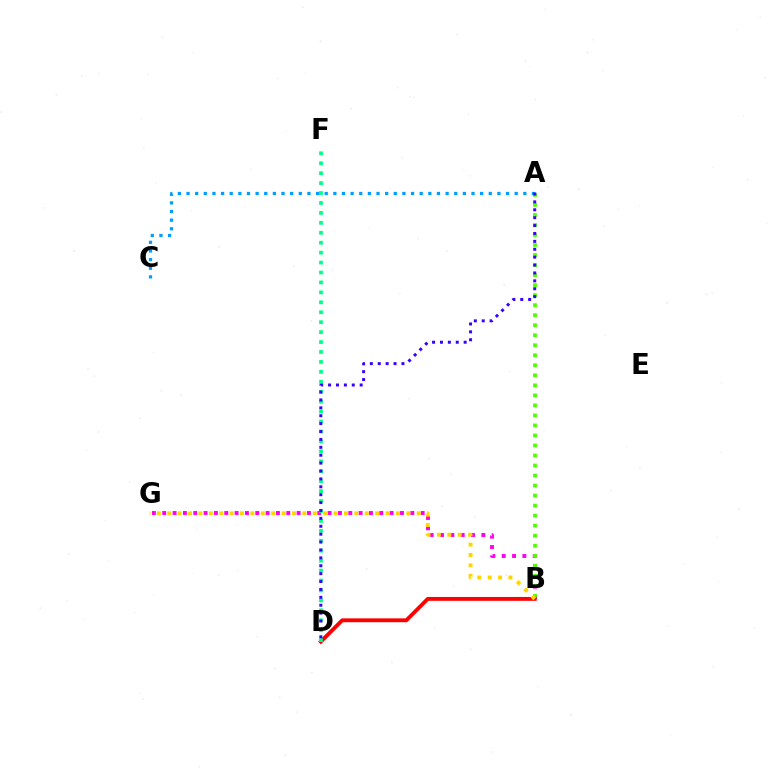{('B', 'G'): [{'color': '#ff00ed', 'line_style': 'dotted', 'thickness': 2.81}, {'color': '#ffd500', 'line_style': 'dotted', 'thickness': 2.82}], ('A', 'B'): [{'color': '#4fff00', 'line_style': 'dotted', 'thickness': 2.72}], ('B', 'D'): [{'color': '#ff0000', 'line_style': 'solid', 'thickness': 2.78}], ('D', 'F'): [{'color': '#00ff86', 'line_style': 'dotted', 'thickness': 2.7}], ('A', 'C'): [{'color': '#009eff', 'line_style': 'dotted', 'thickness': 2.35}], ('A', 'D'): [{'color': '#3700ff', 'line_style': 'dotted', 'thickness': 2.15}]}